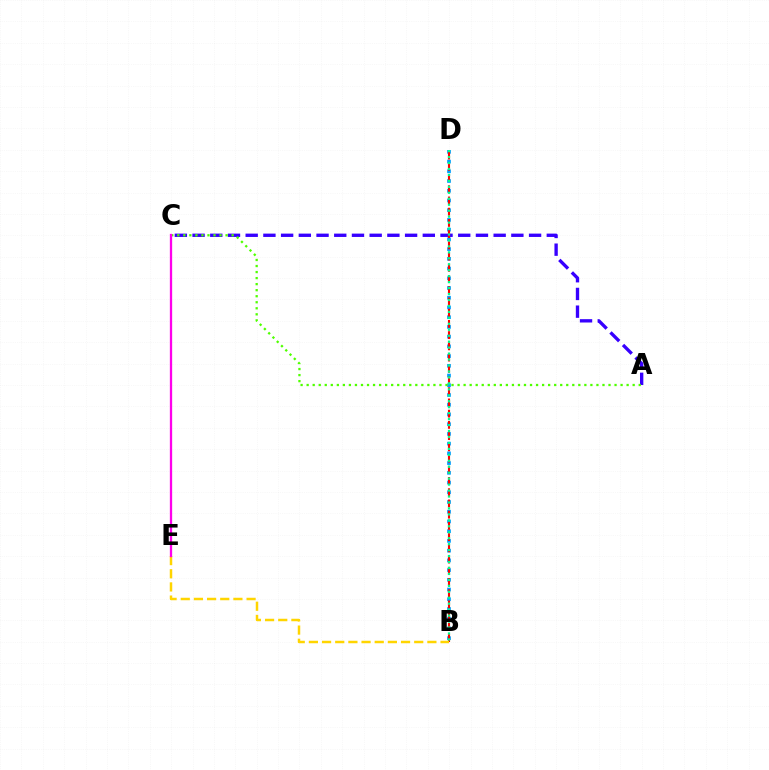{('A', 'C'): [{'color': '#3700ff', 'line_style': 'dashed', 'thickness': 2.41}, {'color': '#4fff00', 'line_style': 'dotted', 'thickness': 1.64}], ('B', 'D'): [{'color': '#009eff', 'line_style': 'dotted', 'thickness': 2.64}, {'color': '#ff0000', 'line_style': 'dashed', 'thickness': 1.52}, {'color': '#00ff86', 'line_style': 'dotted', 'thickness': 1.62}], ('B', 'E'): [{'color': '#ffd500', 'line_style': 'dashed', 'thickness': 1.79}], ('C', 'E'): [{'color': '#ff00ed', 'line_style': 'solid', 'thickness': 1.65}]}